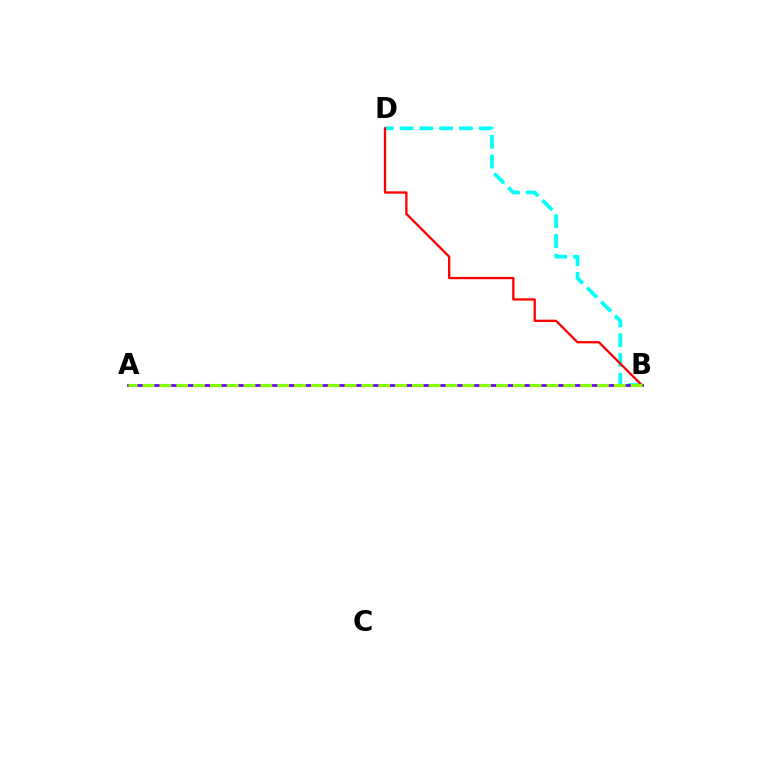{('B', 'D'): [{'color': '#00fff6', 'line_style': 'dashed', 'thickness': 2.68}, {'color': '#ff0000', 'line_style': 'solid', 'thickness': 1.66}], ('A', 'B'): [{'color': '#7200ff', 'line_style': 'solid', 'thickness': 2.0}, {'color': '#84ff00', 'line_style': 'dashed', 'thickness': 2.29}]}